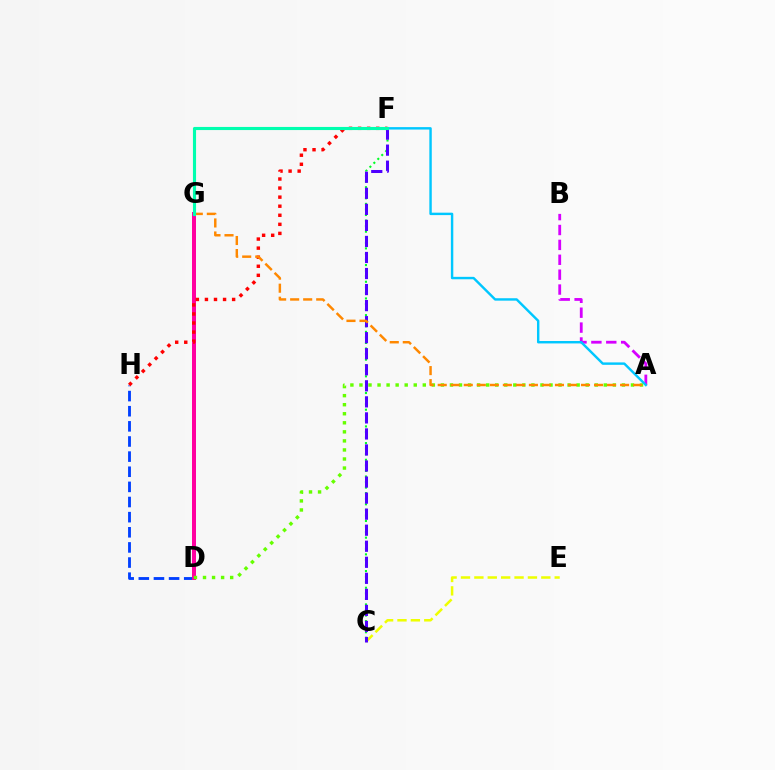{('D', 'H'): [{'color': '#003fff', 'line_style': 'dashed', 'thickness': 2.06}], ('A', 'B'): [{'color': '#d600ff', 'line_style': 'dashed', 'thickness': 2.02}], ('C', 'E'): [{'color': '#eeff00', 'line_style': 'dashed', 'thickness': 1.82}], ('C', 'F'): [{'color': '#00ff27', 'line_style': 'dotted', 'thickness': 1.51}, {'color': '#4f00ff', 'line_style': 'dashed', 'thickness': 2.18}], ('D', 'G'): [{'color': '#ff00a0', 'line_style': 'solid', 'thickness': 2.88}], ('F', 'H'): [{'color': '#ff0000', 'line_style': 'dotted', 'thickness': 2.46}], ('A', 'D'): [{'color': '#66ff00', 'line_style': 'dotted', 'thickness': 2.46}], ('A', 'G'): [{'color': '#ff8800', 'line_style': 'dashed', 'thickness': 1.77}], ('A', 'F'): [{'color': '#00c7ff', 'line_style': 'solid', 'thickness': 1.74}], ('F', 'G'): [{'color': '#00ffaf', 'line_style': 'solid', 'thickness': 2.25}]}